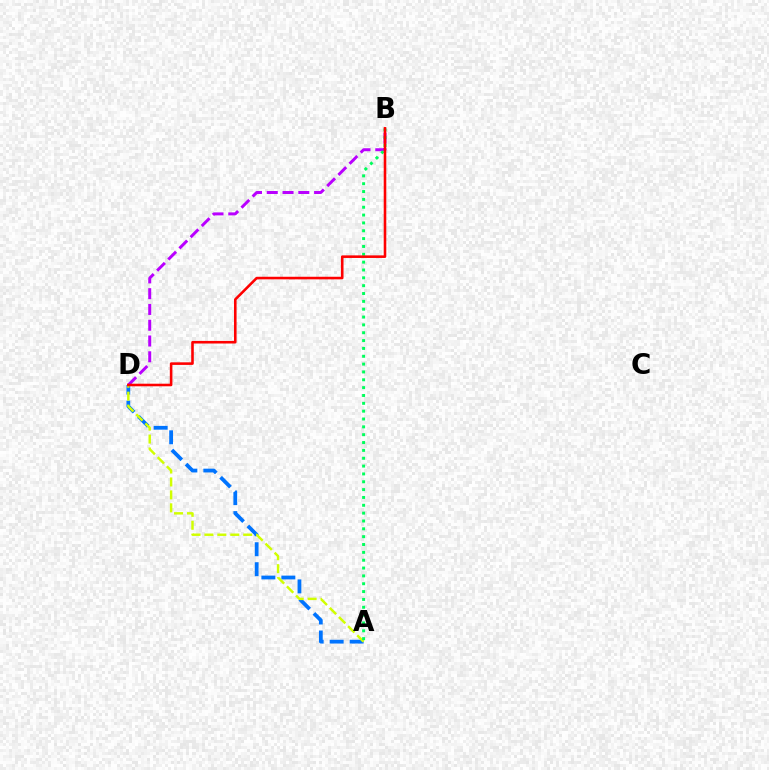{('A', 'D'): [{'color': '#0074ff', 'line_style': 'dashed', 'thickness': 2.72}, {'color': '#d1ff00', 'line_style': 'dashed', 'thickness': 1.76}], ('B', 'D'): [{'color': '#b900ff', 'line_style': 'dashed', 'thickness': 2.14}, {'color': '#ff0000', 'line_style': 'solid', 'thickness': 1.86}], ('A', 'B'): [{'color': '#00ff5c', 'line_style': 'dotted', 'thickness': 2.13}]}